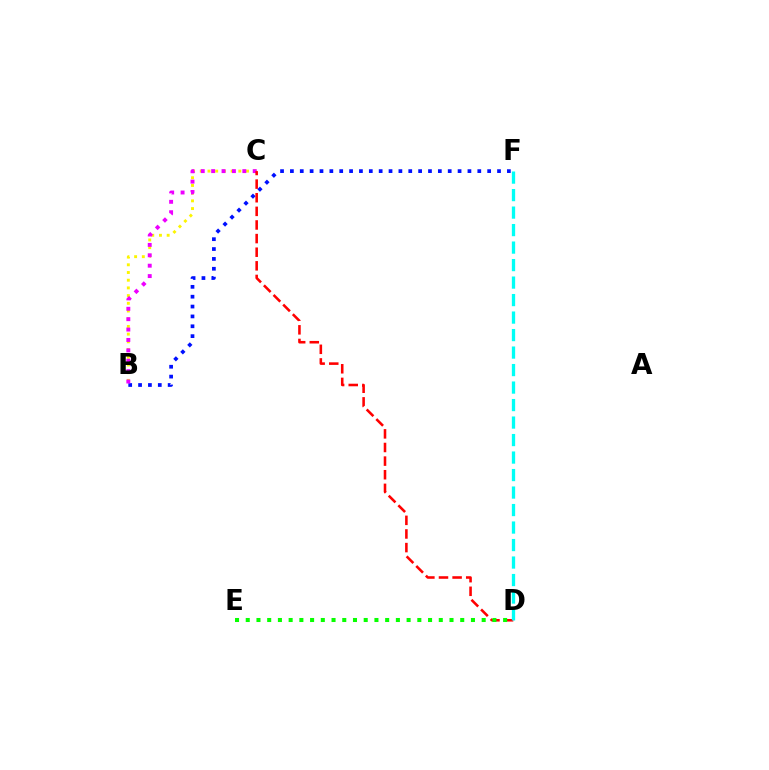{('B', 'C'): [{'color': '#fcf500', 'line_style': 'dotted', 'thickness': 2.09}, {'color': '#ee00ff', 'line_style': 'dotted', 'thickness': 2.82}], ('B', 'F'): [{'color': '#0010ff', 'line_style': 'dotted', 'thickness': 2.68}], ('C', 'D'): [{'color': '#ff0000', 'line_style': 'dashed', 'thickness': 1.85}], ('D', 'E'): [{'color': '#08ff00', 'line_style': 'dotted', 'thickness': 2.91}], ('D', 'F'): [{'color': '#00fff6', 'line_style': 'dashed', 'thickness': 2.38}]}